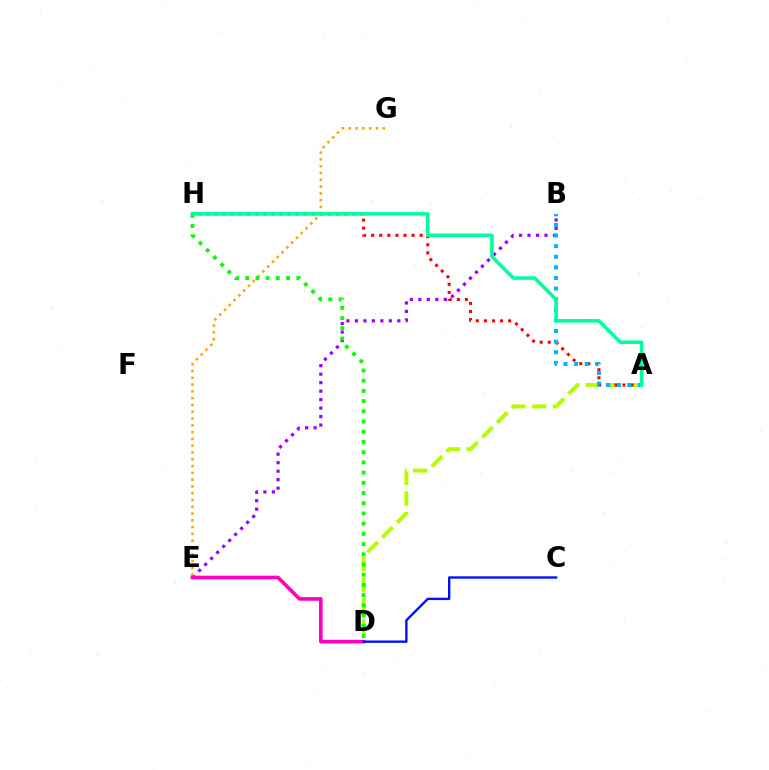{('B', 'E'): [{'color': '#9b00ff', 'line_style': 'dotted', 'thickness': 2.31}], ('A', 'D'): [{'color': '#b3ff00', 'line_style': 'dashed', 'thickness': 2.83}], ('E', 'G'): [{'color': '#ffa500', 'line_style': 'dotted', 'thickness': 1.84}], ('A', 'H'): [{'color': '#ff0000', 'line_style': 'dotted', 'thickness': 2.19}, {'color': '#00ff9d', 'line_style': 'solid', 'thickness': 2.57}], ('A', 'B'): [{'color': '#00b5ff', 'line_style': 'dotted', 'thickness': 2.88}], ('D', 'H'): [{'color': '#08ff00', 'line_style': 'dotted', 'thickness': 2.77}], ('D', 'E'): [{'color': '#ff00bd', 'line_style': 'solid', 'thickness': 2.62}], ('C', 'D'): [{'color': '#0010ff', 'line_style': 'solid', 'thickness': 1.7}]}